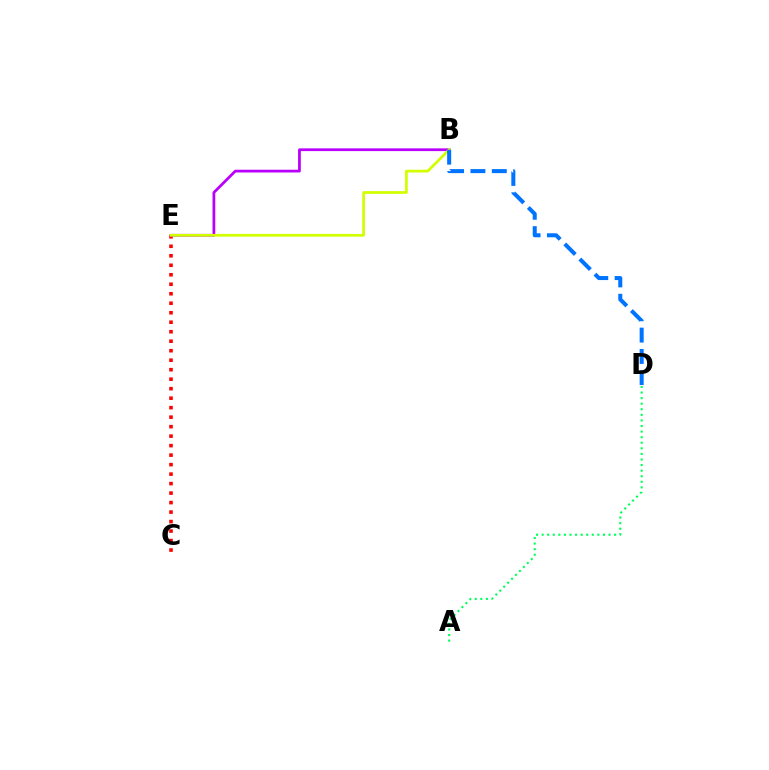{('C', 'E'): [{'color': '#ff0000', 'line_style': 'dotted', 'thickness': 2.58}], ('A', 'D'): [{'color': '#00ff5c', 'line_style': 'dotted', 'thickness': 1.52}], ('B', 'E'): [{'color': '#b900ff', 'line_style': 'solid', 'thickness': 1.98}, {'color': '#d1ff00', 'line_style': 'solid', 'thickness': 1.97}], ('B', 'D'): [{'color': '#0074ff', 'line_style': 'dashed', 'thickness': 2.9}]}